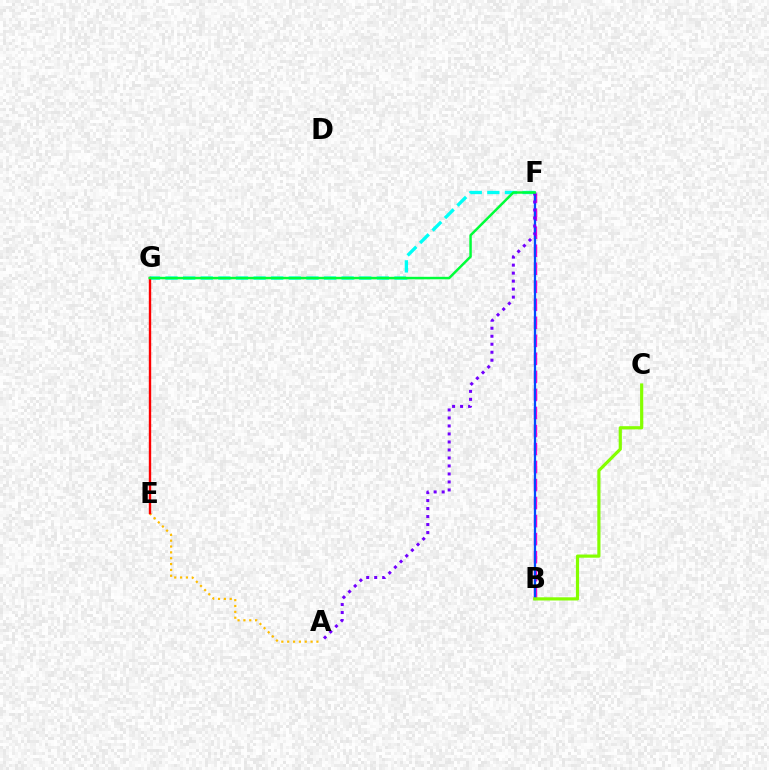{('B', 'F'): [{'color': '#ff00cf', 'line_style': 'dashed', 'thickness': 2.45}, {'color': '#004bff', 'line_style': 'solid', 'thickness': 1.62}], ('F', 'G'): [{'color': '#00fff6', 'line_style': 'dashed', 'thickness': 2.39}, {'color': '#00ff39', 'line_style': 'solid', 'thickness': 1.79}], ('A', 'F'): [{'color': '#7200ff', 'line_style': 'dotted', 'thickness': 2.17}], ('A', 'E'): [{'color': '#ffbd00', 'line_style': 'dotted', 'thickness': 1.59}], ('E', 'G'): [{'color': '#ff0000', 'line_style': 'solid', 'thickness': 1.72}], ('B', 'C'): [{'color': '#84ff00', 'line_style': 'solid', 'thickness': 2.29}]}